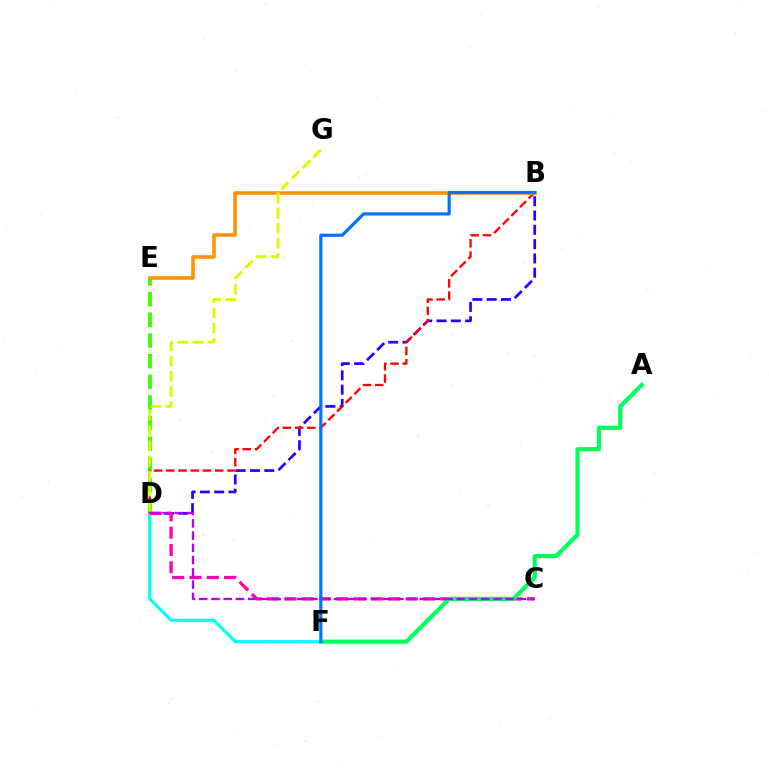{('B', 'D'): [{'color': '#2500ff', 'line_style': 'dashed', 'thickness': 1.94}, {'color': '#ff0000', 'line_style': 'dashed', 'thickness': 1.66}], ('D', 'F'): [{'color': '#00fff6', 'line_style': 'solid', 'thickness': 2.26}], ('C', 'D'): [{'color': '#ff00ac', 'line_style': 'dashed', 'thickness': 2.35}, {'color': '#b900ff', 'line_style': 'dashed', 'thickness': 1.67}], ('D', 'E'): [{'color': '#3dff00', 'line_style': 'dashed', 'thickness': 2.81}], ('A', 'F'): [{'color': '#00ff5c', 'line_style': 'solid', 'thickness': 3.0}], ('B', 'E'): [{'color': '#ff9400', 'line_style': 'solid', 'thickness': 2.6}], ('D', 'G'): [{'color': '#d1ff00', 'line_style': 'dashed', 'thickness': 2.06}], ('B', 'F'): [{'color': '#0074ff', 'line_style': 'solid', 'thickness': 2.29}]}